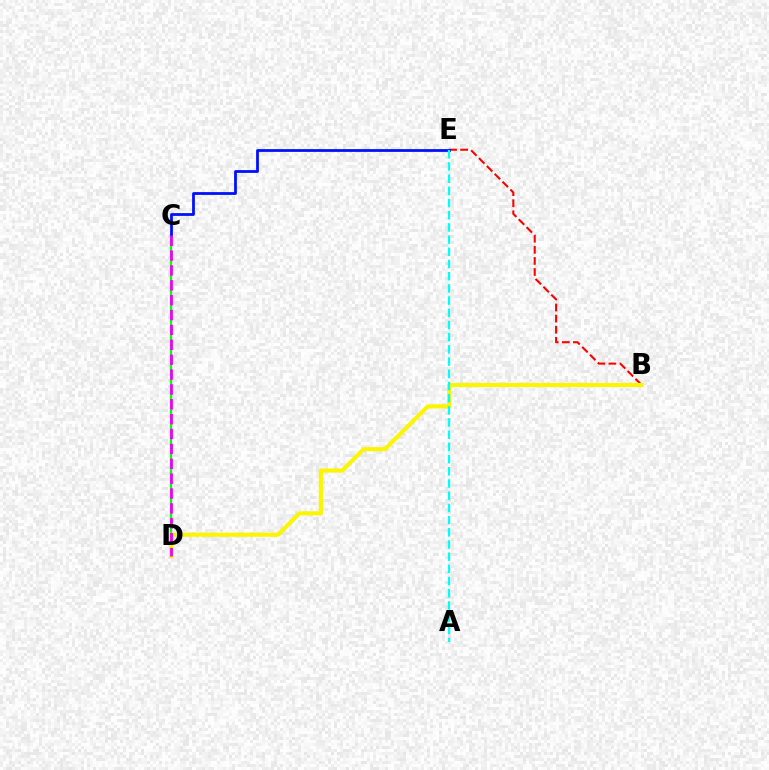{('C', 'D'): [{'color': '#08ff00', 'line_style': 'solid', 'thickness': 1.61}, {'color': '#ee00ff', 'line_style': 'dashed', 'thickness': 2.02}], ('B', 'E'): [{'color': '#ff0000', 'line_style': 'dashed', 'thickness': 1.51}], ('C', 'E'): [{'color': '#0010ff', 'line_style': 'solid', 'thickness': 2.0}], ('B', 'D'): [{'color': '#fcf500', 'line_style': 'solid', 'thickness': 2.97}], ('A', 'E'): [{'color': '#00fff6', 'line_style': 'dashed', 'thickness': 1.66}]}